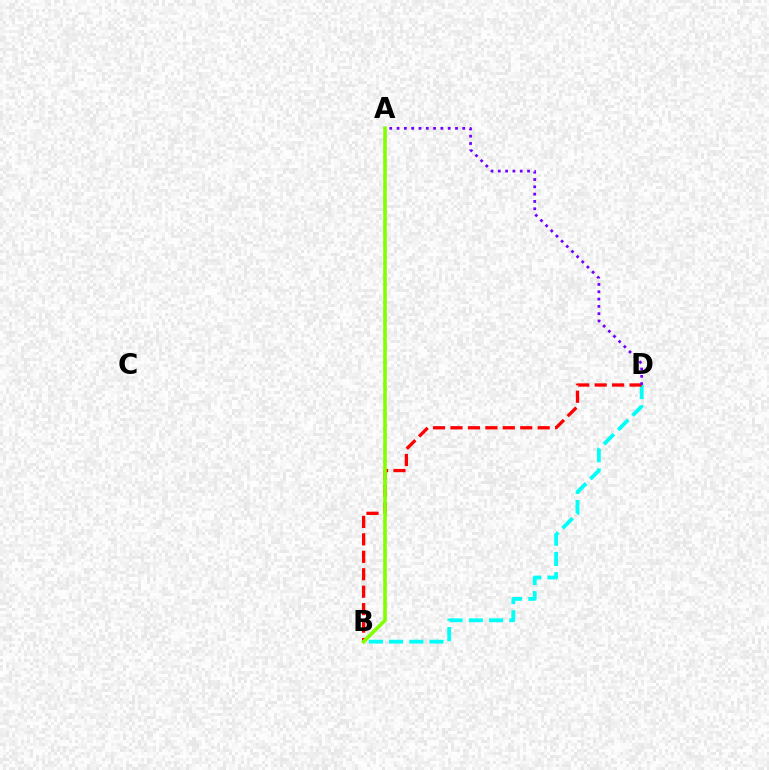{('B', 'D'): [{'color': '#00fff6', 'line_style': 'dashed', 'thickness': 2.75}, {'color': '#ff0000', 'line_style': 'dashed', 'thickness': 2.37}], ('A', 'D'): [{'color': '#7200ff', 'line_style': 'dotted', 'thickness': 1.98}], ('A', 'B'): [{'color': '#84ff00', 'line_style': 'solid', 'thickness': 2.61}]}